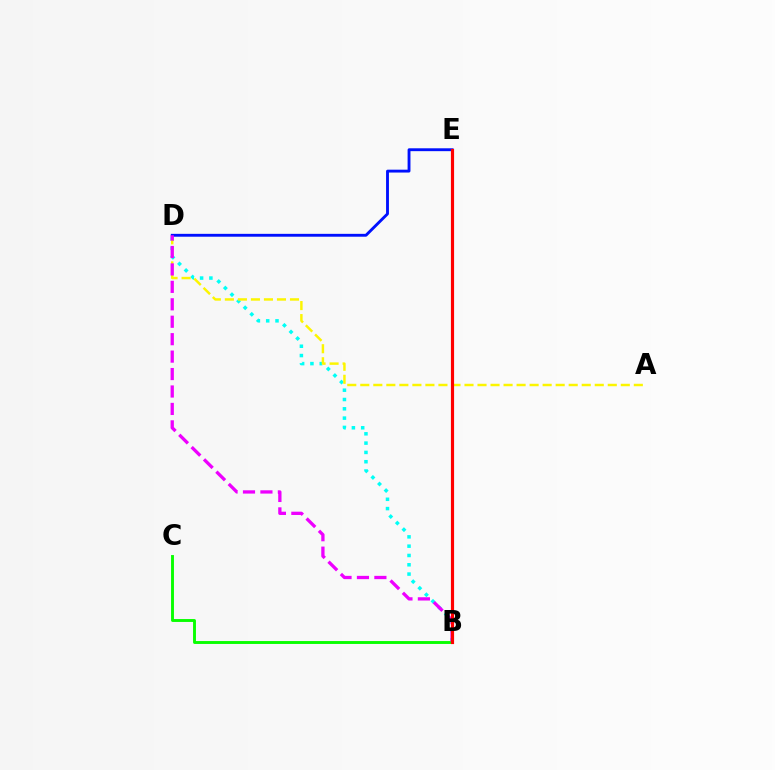{('B', 'D'): [{'color': '#00fff6', 'line_style': 'dotted', 'thickness': 2.53}, {'color': '#ee00ff', 'line_style': 'dashed', 'thickness': 2.37}], ('A', 'D'): [{'color': '#fcf500', 'line_style': 'dashed', 'thickness': 1.77}], ('B', 'C'): [{'color': '#08ff00', 'line_style': 'solid', 'thickness': 2.08}], ('D', 'E'): [{'color': '#0010ff', 'line_style': 'solid', 'thickness': 2.07}], ('B', 'E'): [{'color': '#ff0000', 'line_style': 'solid', 'thickness': 2.28}]}